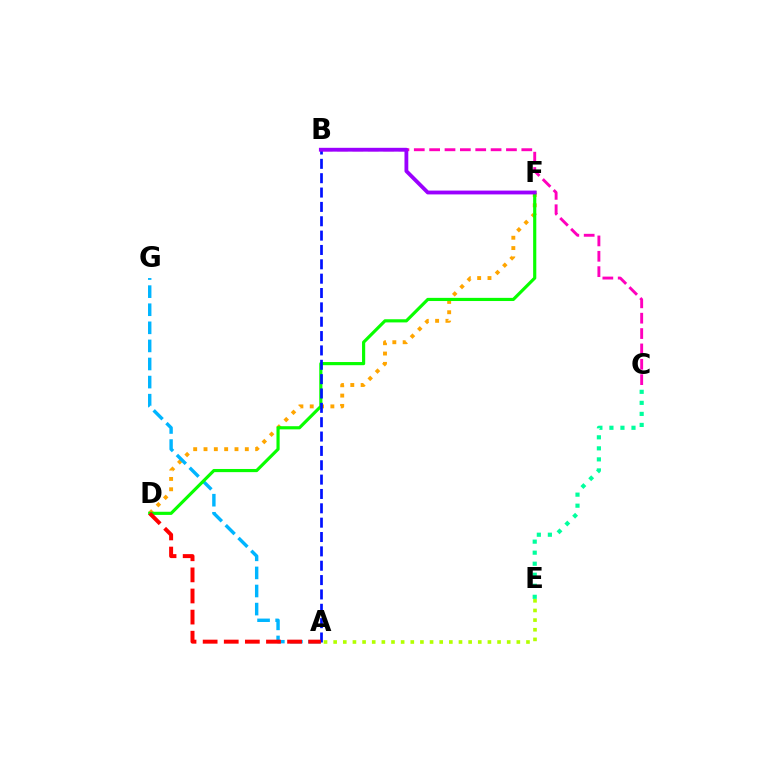{('D', 'F'): [{'color': '#ffa500', 'line_style': 'dotted', 'thickness': 2.81}, {'color': '#08ff00', 'line_style': 'solid', 'thickness': 2.28}], ('B', 'C'): [{'color': '#ff00bd', 'line_style': 'dashed', 'thickness': 2.09}], ('A', 'G'): [{'color': '#00b5ff', 'line_style': 'dashed', 'thickness': 2.46}], ('A', 'B'): [{'color': '#0010ff', 'line_style': 'dashed', 'thickness': 1.95}], ('A', 'D'): [{'color': '#ff0000', 'line_style': 'dashed', 'thickness': 2.87}], ('B', 'F'): [{'color': '#9b00ff', 'line_style': 'solid', 'thickness': 2.75}], ('A', 'E'): [{'color': '#b3ff00', 'line_style': 'dotted', 'thickness': 2.62}], ('C', 'E'): [{'color': '#00ff9d', 'line_style': 'dotted', 'thickness': 3.0}]}